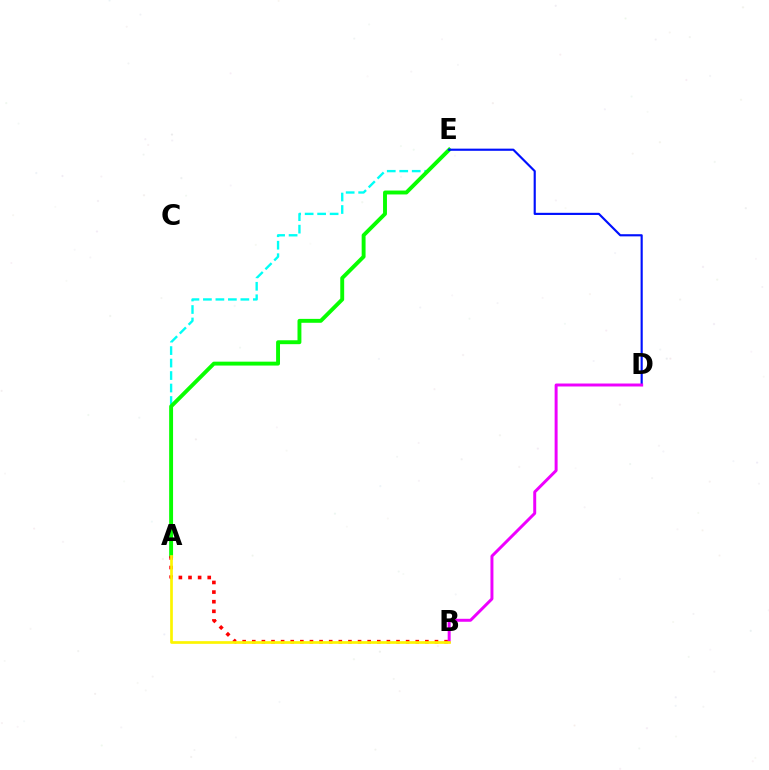{('A', 'E'): [{'color': '#00fff6', 'line_style': 'dashed', 'thickness': 1.7}, {'color': '#08ff00', 'line_style': 'solid', 'thickness': 2.81}], ('A', 'B'): [{'color': '#ff0000', 'line_style': 'dotted', 'thickness': 2.61}, {'color': '#fcf500', 'line_style': 'solid', 'thickness': 1.94}], ('D', 'E'): [{'color': '#0010ff', 'line_style': 'solid', 'thickness': 1.55}], ('B', 'D'): [{'color': '#ee00ff', 'line_style': 'solid', 'thickness': 2.13}]}